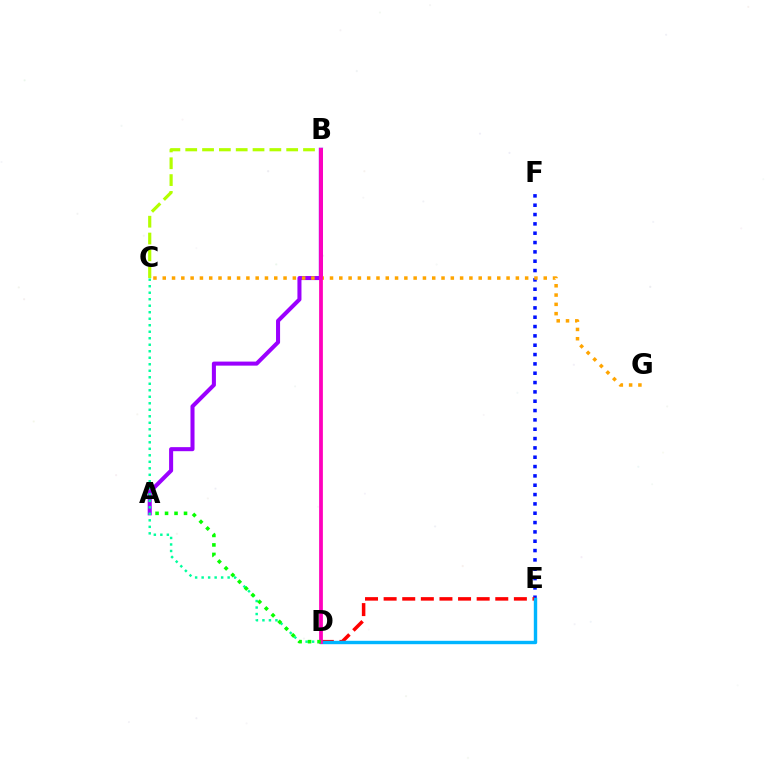{('E', 'F'): [{'color': '#0010ff', 'line_style': 'dotted', 'thickness': 2.54}], ('D', 'E'): [{'color': '#ff0000', 'line_style': 'dashed', 'thickness': 2.53}, {'color': '#00b5ff', 'line_style': 'solid', 'thickness': 2.45}], ('A', 'B'): [{'color': '#9b00ff', 'line_style': 'solid', 'thickness': 2.91}], ('B', 'C'): [{'color': '#b3ff00', 'line_style': 'dashed', 'thickness': 2.29}], ('C', 'G'): [{'color': '#ffa500', 'line_style': 'dotted', 'thickness': 2.52}], ('C', 'D'): [{'color': '#00ff9d', 'line_style': 'dotted', 'thickness': 1.77}], ('B', 'D'): [{'color': '#ff00bd', 'line_style': 'solid', 'thickness': 2.71}], ('A', 'D'): [{'color': '#08ff00', 'line_style': 'dotted', 'thickness': 2.58}]}